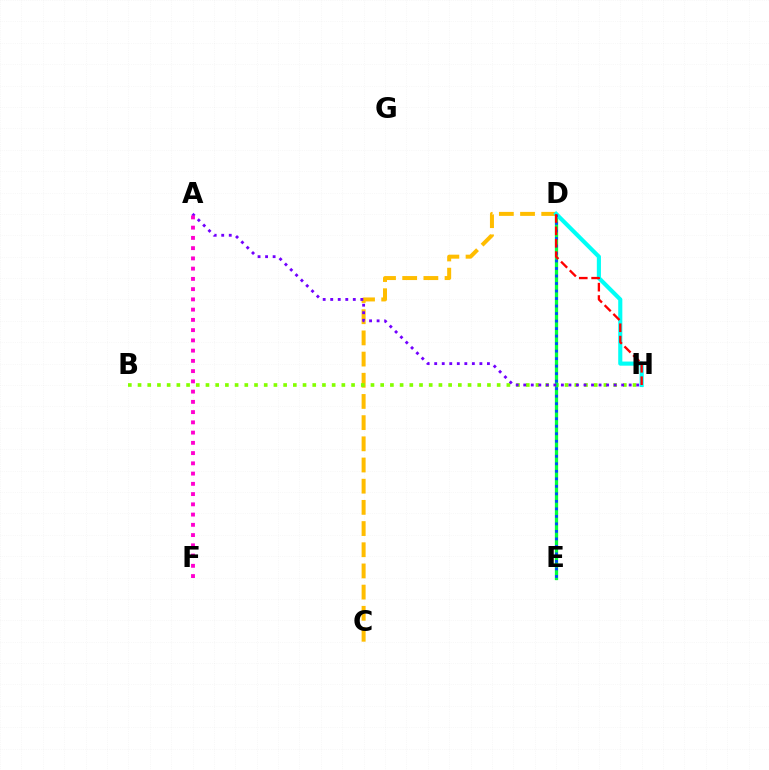{('C', 'D'): [{'color': '#ffbd00', 'line_style': 'dashed', 'thickness': 2.88}], ('B', 'H'): [{'color': '#84ff00', 'line_style': 'dotted', 'thickness': 2.64}], ('D', 'E'): [{'color': '#00ff39', 'line_style': 'solid', 'thickness': 2.36}, {'color': '#004bff', 'line_style': 'dotted', 'thickness': 2.04}], ('A', 'H'): [{'color': '#7200ff', 'line_style': 'dotted', 'thickness': 2.05}], ('A', 'F'): [{'color': '#ff00cf', 'line_style': 'dotted', 'thickness': 2.78}], ('D', 'H'): [{'color': '#00fff6', 'line_style': 'solid', 'thickness': 2.97}, {'color': '#ff0000', 'line_style': 'dashed', 'thickness': 1.68}]}